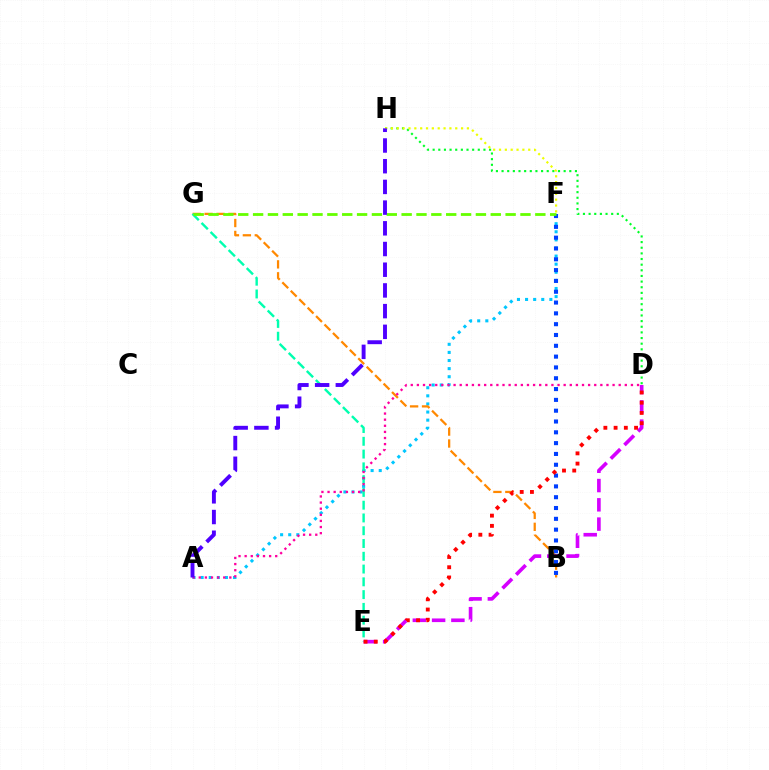{('A', 'F'): [{'color': '#00c7ff', 'line_style': 'dotted', 'thickness': 2.2}], ('B', 'G'): [{'color': '#ff8800', 'line_style': 'dashed', 'thickness': 1.62}], ('E', 'G'): [{'color': '#00ffaf', 'line_style': 'dashed', 'thickness': 1.74}], ('D', 'E'): [{'color': '#d600ff', 'line_style': 'dashed', 'thickness': 2.62}, {'color': '#ff0000', 'line_style': 'dotted', 'thickness': 2.78}], ('B', 'F'): [{'color': '#003fff', 'line_style': 'dotted', 'thickness': 2.94}], ('D', 'H'): [{'color': '#00ff27', 'line_style': 'dotted', 'thickness': 1.53}], ('F', 'G'): [{'color': '#66ff00', 'line_style': 'dashed', 'thickness': 2.02}], ('A', 'D'): [{'color': '#ff00a0', 'line_style': 'dotted', 'thickness': 1.66}], ('F', 'H'): [{'color': '#eeff00', 'line_style': 'dotted', 'thickness': 1.59}], ('A', 'H'): [{'color': '#4f00ff', 'line_style': 'dashed', 'thickness': 2.81}]}